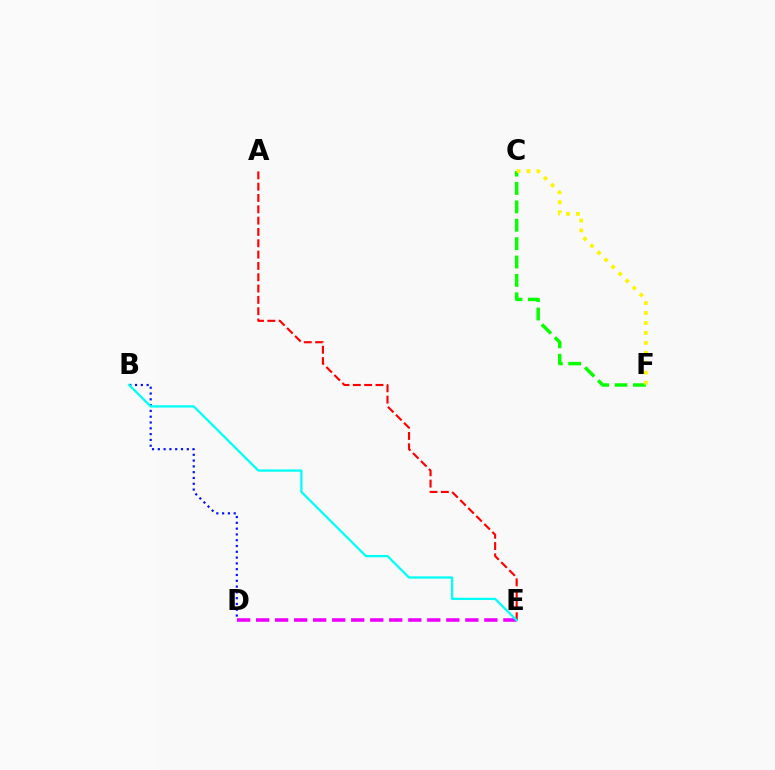{('B', 'D'): [{'color': '#0010ff', 'line_style': 'dotted', 'thickness': 1.57}], ('D', 'E'): [{'color': '#ee00ff', 'line_style': 'dashed', 'thickness': 2.58}], ('C', 'F'): [{'color': '#08ff00', 'line_style': 'dashed', 'thickness': 2.5}, {'color': '#fcf500', 'line_style': 'dotted', 'thickness': 2.7}], ('A', 'E'): [{'color': '#ff0000', 'line_style': 'dashed', 'thickness': 1.54}], ('B', 'E'): [{'color': '#00fff6', 'line_style': 'solid', 'thickness': 1.63}]}